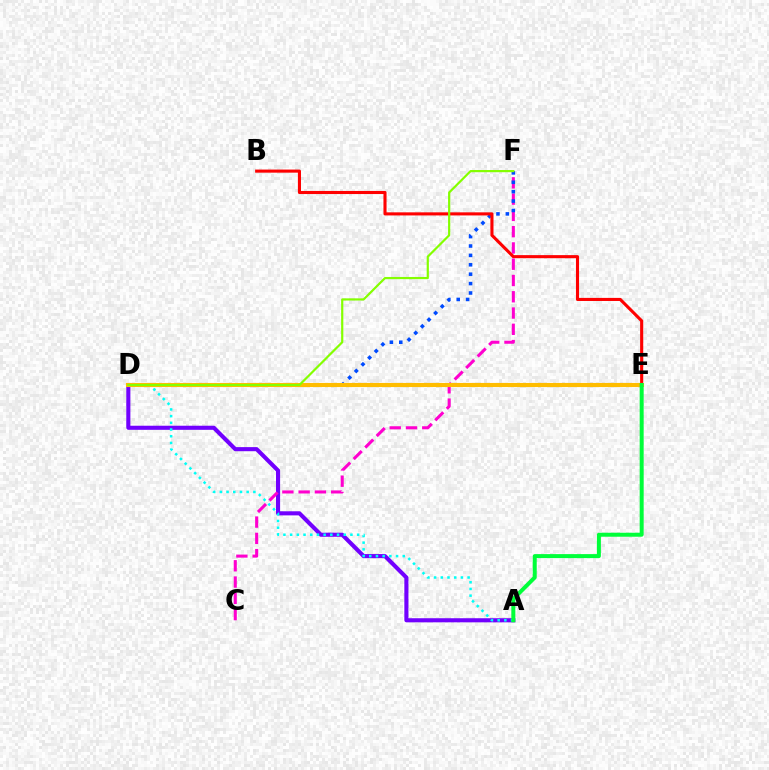{('A', 'D'): [{'color': '#7200ff', 'line_style': 'solid', 'thickness': 2.95}, {'color': '#00fff6', 'line_style': 'dotted', 'thickness': 1.82}], ('C', 'F'): [{'color': '#ff00cf', 'line_style': 'dashed', 'thickness': 2.21}], ('D', 'F'): [{'color': '#004bff', 'line_style': 'dotted', 'thickness': 2.55}, {'color': '#84ff00', 'line_style': 'solid', 'thickness': 1.58}], ('B', 'E'): [{'color': '#ff0000', 'line_style': 'solid', 'thickness': 2.22}], ('D', 'E'): [{'color': '#ffbd00', 'line_style': 'solid', 'thickness': 2.97}], ('A', 'E'): [{'color': '#00ff39', 'line_style': 'solid', 'thickness': 2.87}]}